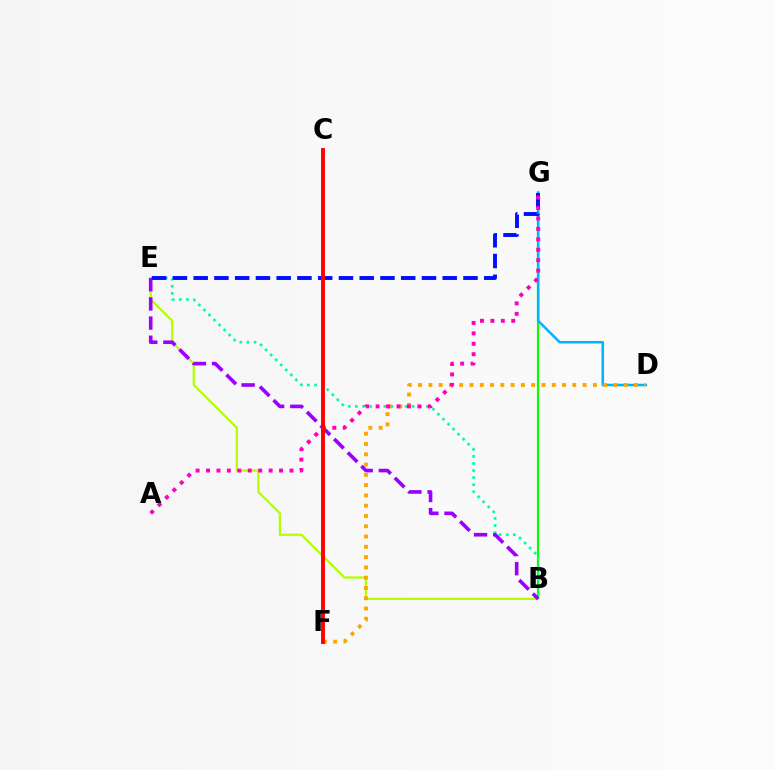{('B', 'G'): [{'color': '#08ff00', 'line_style': 'solid', 'thickness': 1.58}], ('B', 'E'): [{'color': '#b3ff00', 'line_style': 'solid', 'thickness': 1.6}, {'color': '#00ff9d', 'line_style': 'dotted', 'thickness': 1.93}, {'color': '#9b00ff', 'line_style': 'dashed', 'thickness': 2.6}], ('D', 'G'): [{'color': '#00b5ff', 'line_style': 'solid', 'thickness': 1.82}], ('D', 'F'): [{'color': '#ffa500', 'line_style': 'dotted', 'thickness': 2.79}], ('E', 'G'): [{'color': '#0010ff', 'line_style': 'dashed', 'thickness': 2.82}], ('A', 'G'): [{'color': '#ff00bd', 'line_style': 'dotted', 'thickness': 2.83}], ('C', 'F'): [{'color': '#ff0000', 'line_style': 'solid', 'thickness': 2.81}]}